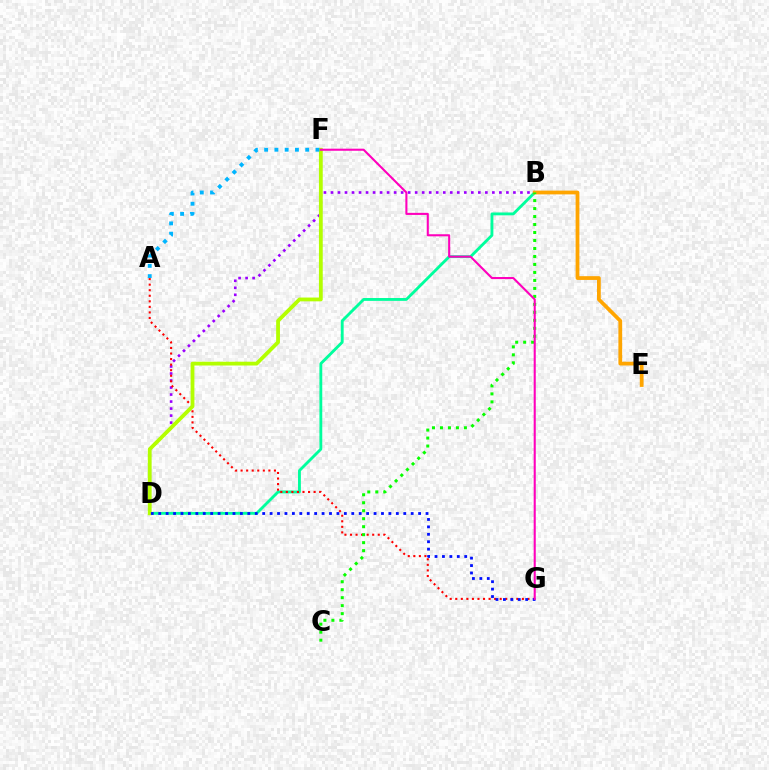{('B', 'D'): [{'color': '#00ff9d', 'line_style': 'solid', 'thickness': 2.05}, {'color': '#9b00ff', 'line_style': 'dotted', 'thickness': 1.91}], ('A', 'G'): [{'color': '#ff0000', 'line_style': 'dotted', 'thickness': 1.51}], ('B', 'E'): [{'color': '#ffa500', 'line_style': 'solid', 'thickness': 2.71}], ('D', 'F'): [{'color': '#b3ff00', 'line_style': 'solid', 'thickness': 2.74}], ('B', 'C'): [{'color': '#08ff00', 'line_style': 'dotted', 'thickness': 2.17}], ('A', 'F'): [{'color': '#00b5ff', 'line_style': 'dotted', 'thickness': 2.79}], ('D', 'G'): [{'color': '#0010ff', 'line_style': 'dotted', 'thickness': 2.02}], ('F', 'G'): [{'color': '#ff00bd', 'line_style': 'solid', 'thickness': 1.5}]}